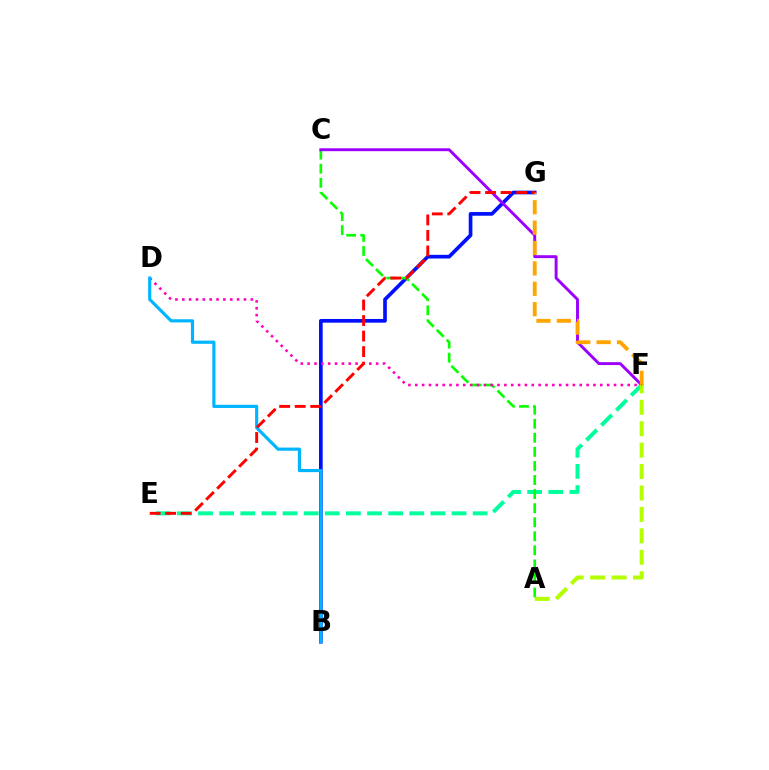{('E', 'F'): [{'color': '#00ff9d', 'line_style': 'dashed', 'thickness': 2.87}], ('B', 'G'): [{'color': '#0010ff', 'line_style': 'solid', 'thickness': 2.65}], ('A', 'C'): [{'color': '#08ff00', 'line_style': 'dashed', 'thickness': 1.91}], ('C', 'F'): [{'color': '#9b00ff', 'line_style': 'solid', 'thickness': 2.1}], ('A', 'F'): [{'color': '#b3ff00', 'line_style': 'dashed', 'thickness': 2.91}], ('F', 'G'): [{'color': '#ffa500', 'line_style': 'dashed', 'thickness': 2.77}], ('D', 'F'): [{'color': '#ff00bd', 'line_style': 'dotted', 'thickness': 1.86}], ('B', 'D'): [{'color': '#00b5ff', 'line_style': 'solid', 'thickness': 2.28}], ('E', 'G'): [{'color': '#ff0000', 'line_style': 'dashed', 'thickness': 2.11}]}